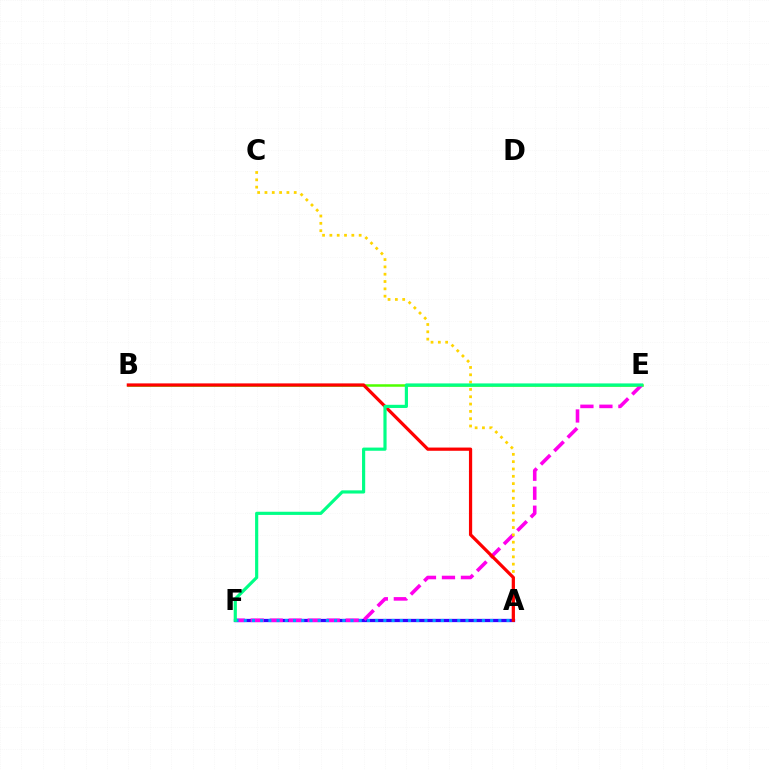{('A', 'F'): [{'color': '#3700ff', 'line_style': 'solid', 'thickness': 2.35}, {'color': '#009eff', 'line_style': 'dotted', 'thickness': 2.23}], ('B', 'E'): [{'color': '#4fff00', 'line_style': 'solid', 'thickness': 1.81}], ('E', 'F'): [{'color': '#ff00ed', 'line_style': 'dashed', 'thickness': 2.58}, {'color': '#00ff86', 'line_style': 'solid', 'thickness': 2.28}], ('A', 'C'): [{'color': '#ffd500', 'line_style': 'dotted', 'thickness': 1.99}], ('A', 'B'): [{'color': '#ff0000', 'line_style': 'solid', 'thickness': 2.32}]}